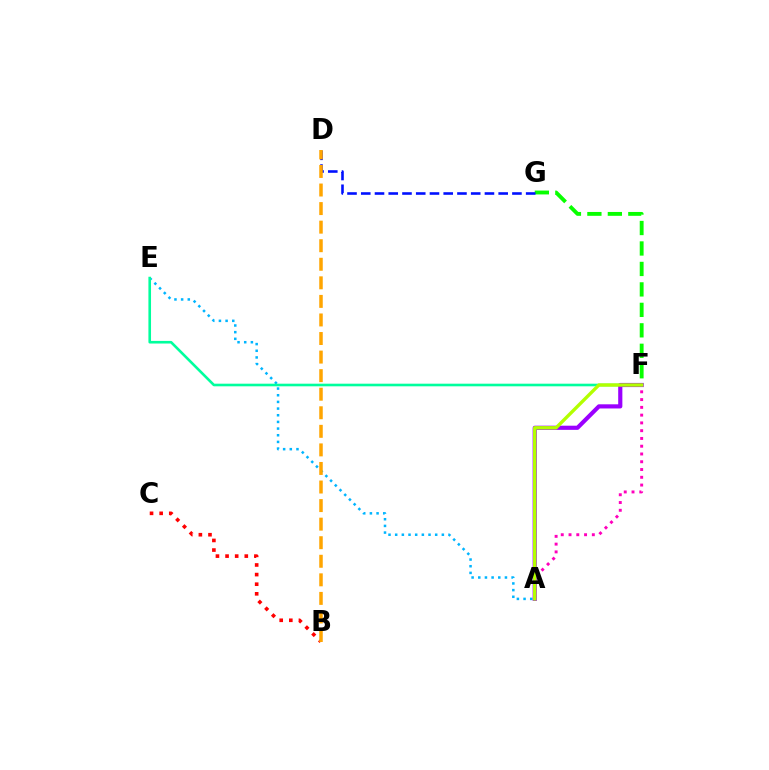{('F', 'G'): [{'color': '#08ff00', 'line_style': 'dashed', 'thickness': 2.78}], ('A', 'E'): [{'color': '#00b5ff', 'line_style': 'dotted', 'thickness': 1.81}], ('D', 'G'): [{'color': '#0010ff', 'line_style': 'dashed', 'thickness': 1.87}], ('B', 'C'): [{'color': '#ff0000', 'line_style': 'dotted', 'thickness': 2.61}], ('E', 'F'): [{'color': '#00ff9d', 'line_style': 'solid', 'thickness': 1.88}], ('A', 'F'): [{'color': '#9b00ff', 'line_style': 'solid', 'thickness': 3.0}, {'color': '#ff00bd', 'line_style': 'dotted', 'thickness': 2.11}, {'color': '#b3ff00', 'line_style': 'solid', 'thickness': 2.42}], ('B', 'D'): [{'color': '#ffa500', 'line_style': 'dashed', 'thickness': 2.52}]}